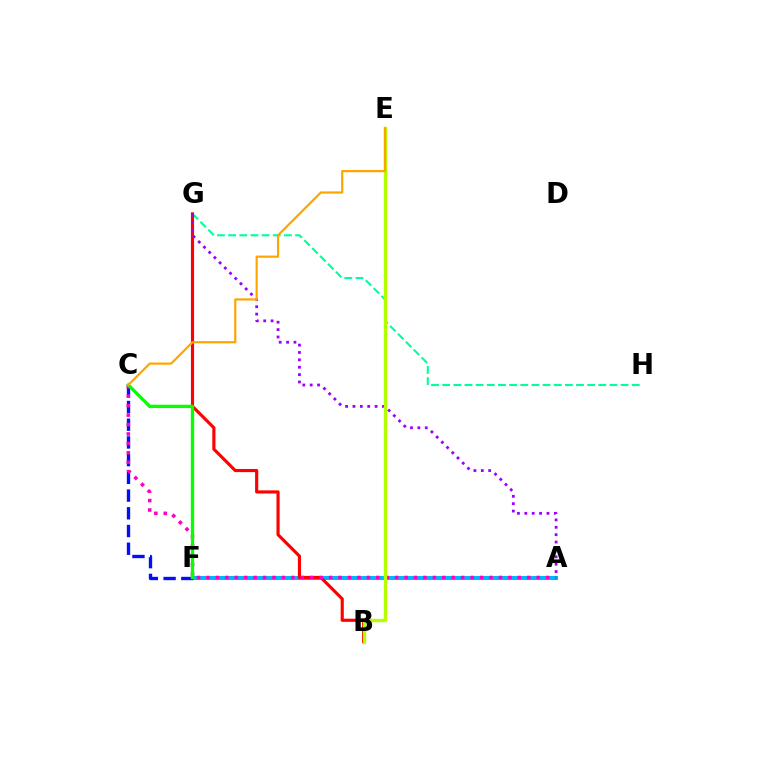{('A', 'F'): [{'color': '#00b5ff', 'line_style': 'solid', 'thickness': 2.9}], ('C', 'F'): [{'color': '#0010ff', 'line_style': 'dashed', 'thickness': 2.41}, {'color': '#08ff00', 'line_style': 'solid', 'thickness': 2.4}], ('G', 'H'): [{'color': '#00ff9d', 'line_style': 'dashed', 'thickness': 1.52}], ('B', 'G'): [{'color': '#ff0000', 'line_style': 'solid', 'thickness': 2.27}], ('A', 'G'): [{'color': '#9b00ff', 'line_style': 'dotted', 'thickness': 2.0}], ('A', 'C'): [{'color': '#ff00bd', 'line_style': 'dotted', 'thickness': 2.56}], ('B', 'E'): [{'color': '#b3ff00', 'line_style': 'solid', 'thickness': 2.43}], ('C', 'E'): [{'color': '#ffa500', 'line_style': 'solid', 'thickness': 1.58}]}